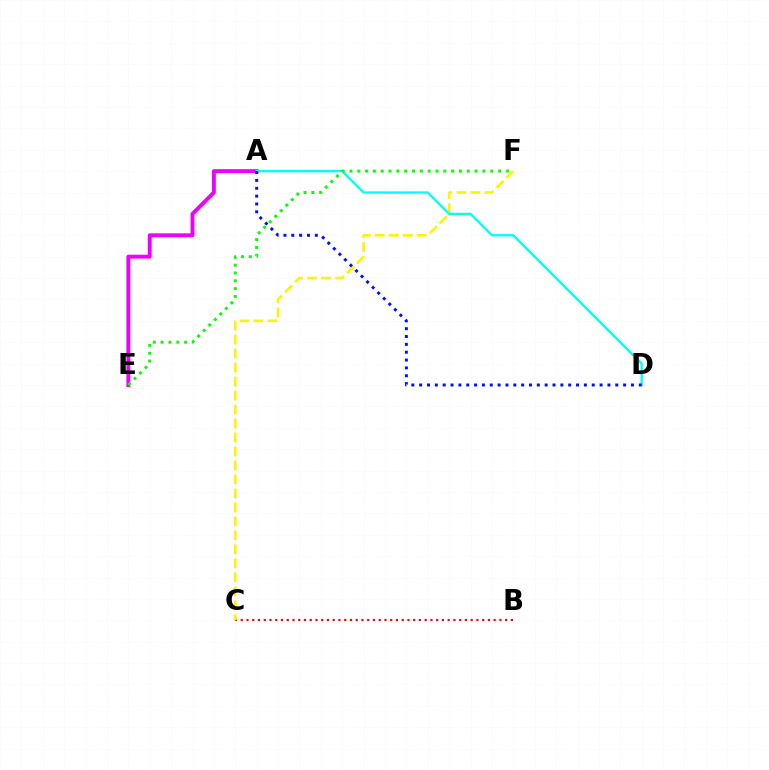{('A', 'E'): [{'color': '#ee00ff', 'line_style': 'solid', 'thickness': 2.8}], ('B', 'C'): [{'color': '#ff0000', 'line_style': 'dotted', 'thickness': 1.56}], ('C', 'F'): [{'color': '#fcf500', 'line_style': 'dashed', 'thickness': 1.9}], ('A', 'D'): [{'color': '#00fff6', 'line_style': 'solid', 'thickness': 1.66}, {'color': '#0010ff', 'line_style': 'dotted', 'thickness': 2.13}], ('E', 'F'): [{'color': '#08ff00', 'line_style': 'dotted', 'thickness': 2.13}]}